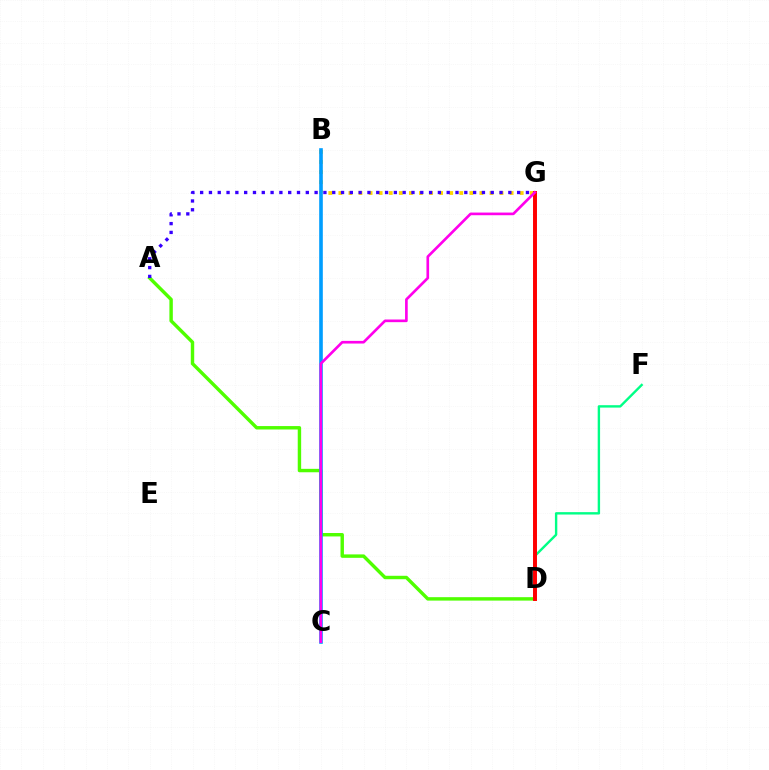{('B', 'G'): [{'color': '#ffd500', 'line_style': 'dotted', 'thickness': 2.74}], ('D', 'F'): [{'color': '#00ff86', 'line_style': 'solid', 'thickness': 1.72}], ('A', 'D'): [{'color': '#4fff00', 'line_style': 'solid', 'thickness': 2.46}], ('A', 'G'): [{'color': '#3700ff', 'line_style': 'dotted', 'thickness': 2.39}], ('B', 'C'): [{'color': '#009eff', 'line_style': 'solid', 'thickness': 2.61}], ('D', 'G'): [{'color': '#ff0000', 'line_style': 'solid', 'thickness': 2.84}], ('C', 'G'): [{'color': '#ff00ed', 'line_style': 'solid', 'thickness': 1.91}]}